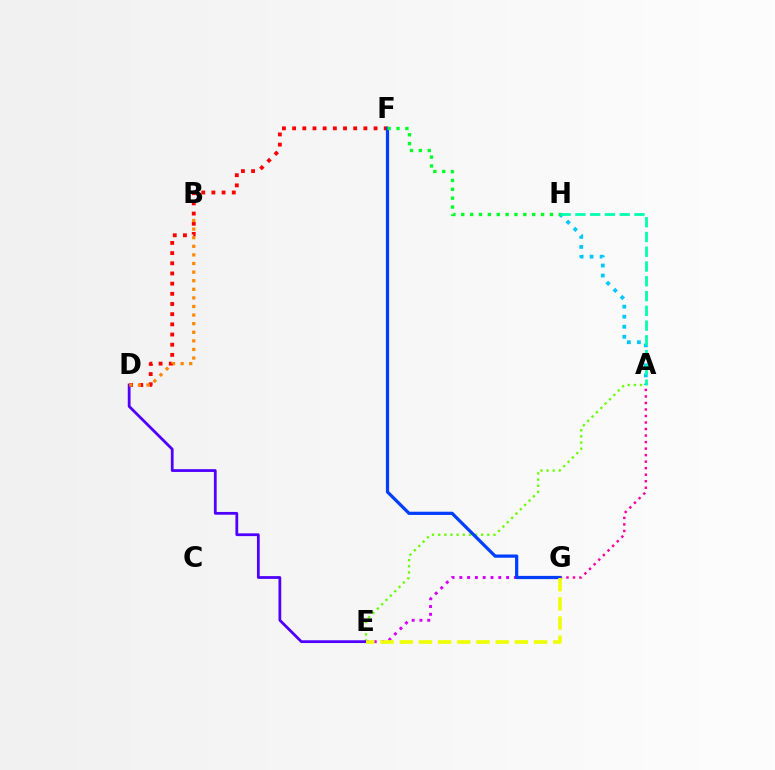{('A', 'E'): [{'color': '#66ff00', 'line_style': 'dotted', 'thickness': 1.67}], ('D', 'F'): [{'color': '#ff0000', 'line_style': 'dotted', 'thickness': 2.77}], ('A', 'H'): [{'color': '#00c7ff', 'line_style': 'dotted', 'thickness': 2.72}, {'color': '#00ffaf', 'line_style': 'dashed', 'thickness': 2.01}], ('E', 'G'): [{'color': '#d600ff', 'line_style': 'dotted', 'thickness': 2.12}, {'color': '#eeff00', 'line_style': 'dashed', 'thickness': 2.61}], ('A', 'G'): [{'color': '#ff00a0', 'line_style': 'dotted', 'thickness': 1.77}], ('D', 'E'): [{'color': '#4f00ff', 'line_style': 'solid', 'thickness': 2.0}], ('F', 'G'): [{'color': '#003fff', 'line_style': 'solid', 'thickness': 2.33}], ('B', 'D'): [{'color': '#ff8800', 'line_style': 'dotted', 'thickness': 2.34}], ('F', 'H'): [{'color': '#00ff27', 'line_style': 'dotted', 'thickness': 2.41}]}